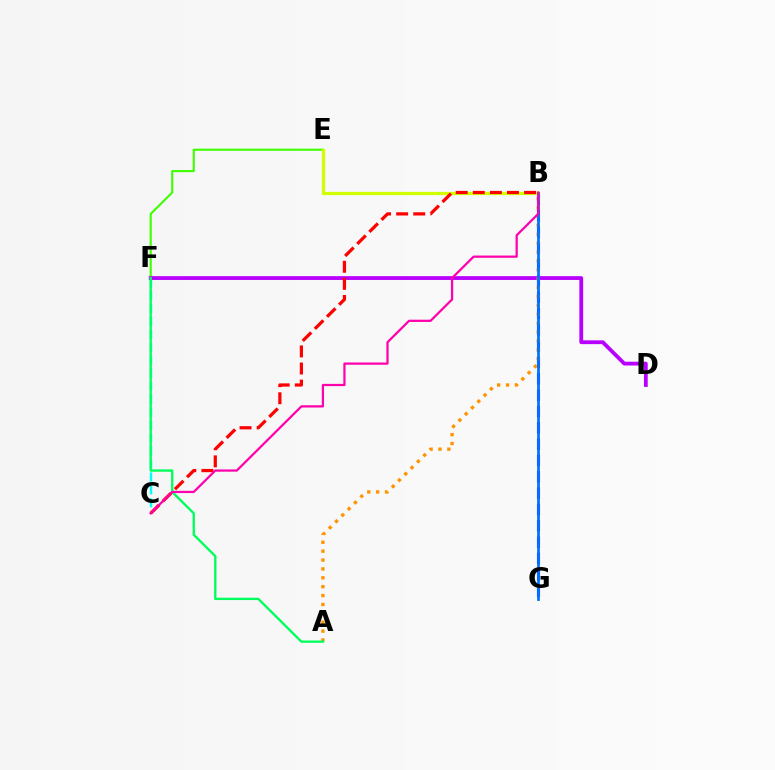{('E', 'F'): [{'color': '#3dff00', 'line_style': 'solid', 'thickness': 1.52}], ('C', 'F'): [{'color': '#00fff6', 'line_style': 'dashed', 'thickness': 1.76}], ('D', 'F'): [{'color': '#b900ff', 'line_style': 'solid', 'thickness': 2.73}], ('B', 'G'): [{'color': '#2500ff', 'line_style': 'dashed', 'thickness': 2.22}, {'color': '#0074ff', 'line_style': 'solid', 'thickness': 1.99}], ('B', 'E'): [{'color': '#d1ff00', 'line_style': 'solid', 'thickness': 2.33}], ('B', 'C'): [{'color': '#ff0000', 'line_style': 'dashed', 'thickness': 2.32}, {'color': '#ff00ac', 'line_style': 'solid', 'thickness': 1.61}], ('A', 'B'): [{'color': '#ff9400', 'line_style': 'dotted', 'thickness': 2.41}], ('A', 'F'): [{'color': '#00ff5c', 'line_style': 'solid', 'thickness': 1.69}]}